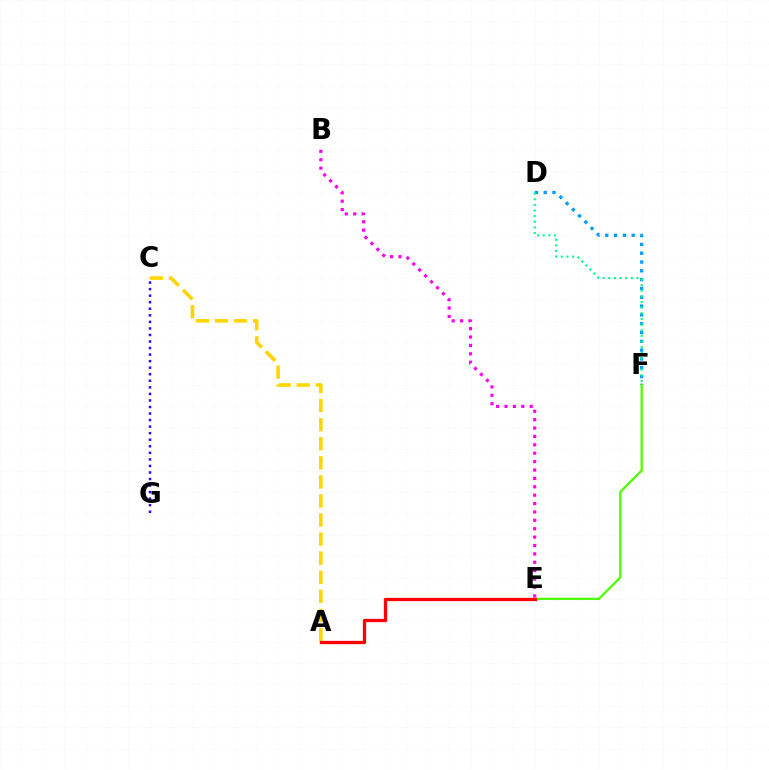{('A', 'C'): [{'color': '#ffd500', 'line_style': 'dashed', 'thickness': 2.59}], ('D', 'F'): [{'color': '#009eff', 'line_style': 'dotted', 'thickness': 2.39}, {'color': '#00ff86', 'line_style': 'dotted', 'thickness': 1.53}], ('E', 'F'): [{'color': '#4fff00', 'line_style': 'solid', 'thickness': 1.65}], ('A', 'E'): [{'color': '#ff0000', 'line_style': 'solid', 'thickness': 2.36}], ('C', 'G'): [{'color': '#3700ff', 'line_style': 'dotted', 'thickness': 1.78}], ('B', 'E'): [{'color': '#ff00ed', 'line_style': 'dotted', 'thickness': 2.28}]}